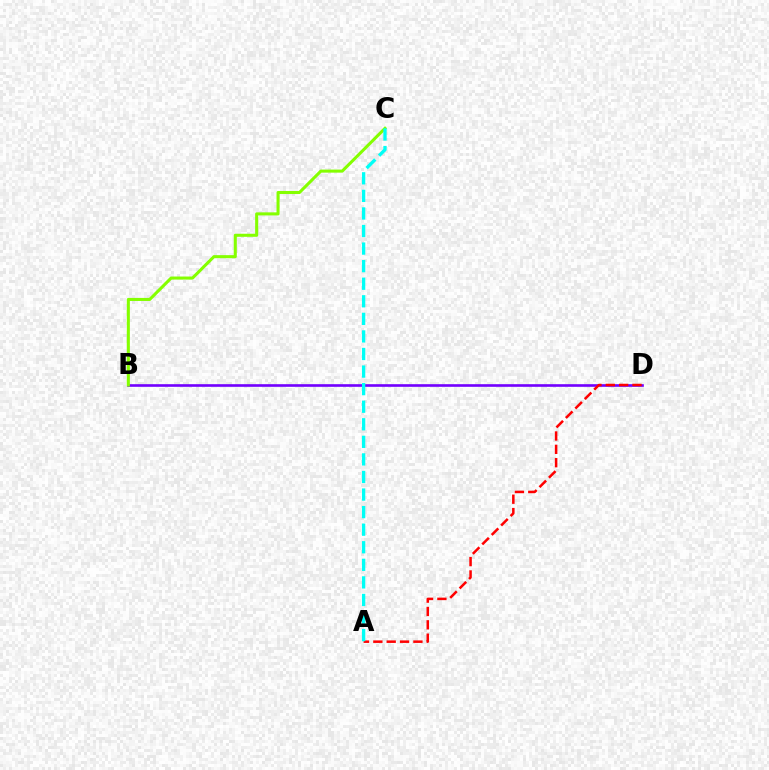{('B', 'D'): [{'color': '#7200ff', 'line_style': 'solid', 'thickness': 1.9}], ('B', 'C'): [{'color': '#84ff00', 'line_style': 'solid', 'thickness': 2.2}], ('A', 'D'): [{'color': '#ff0000', 'line_style': 'dashed', 'thickness': 1.81}], ('A', 'C'): [{'color': '#00fff6', 'line_style': 'dashed', 'thickness': 2.39}]}